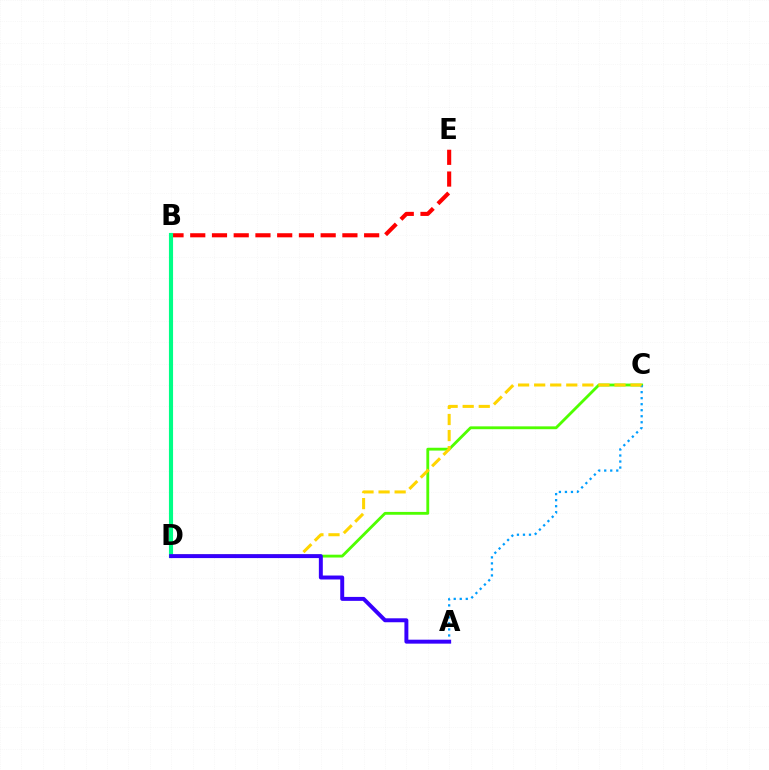{('C', 'D'): [{'color': '#4fff00', 'line_style': 'solid', 'thickness': 2.04}, {'color': '#ffd500', 'line_style': 'dashed', 'thickness': 2.18}], ('B', 'D'): [{'color': '#ff00ed', 'line_style': 'dotted', 'thickness': 1.94}, {'color': '#00ff86', 'line_style': 'solid', 'thickness': 2.97}], ('B', 'E'): [{'color': '#ff0000', 'line_style': 'dashed', 'thickness': 2.95}], ('A', 'C'): [{'color': '#009eff', 'line_style': 'dotted', 'thickness': 1.64}], ('A', 'D'): [{'color': '#3700ff', 'line_style': 'solid', 'thickness': 2.85}]}